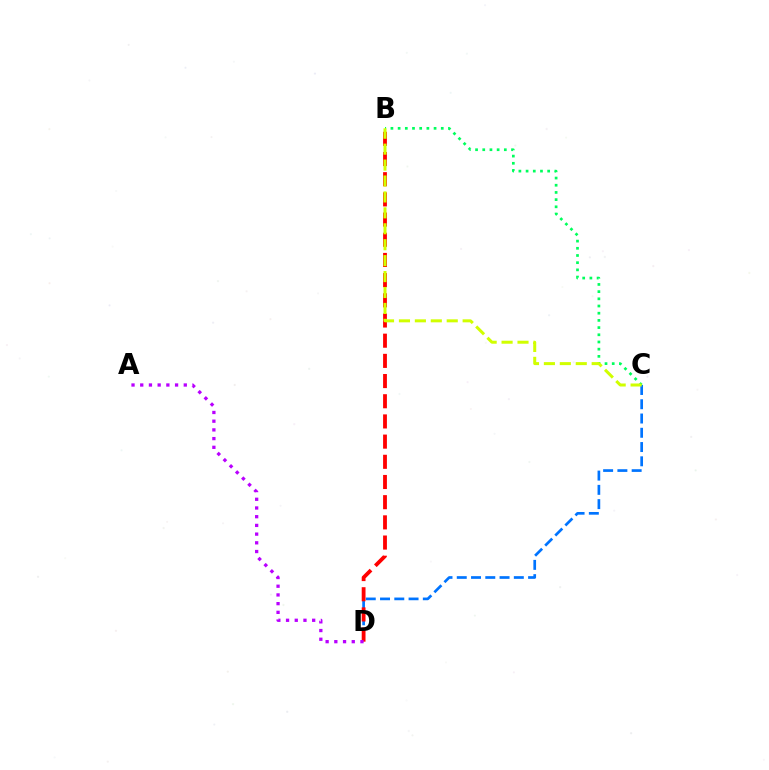{('C', 'D'): [{'color': '#0074ff', 'line_style': 'dashed', 'thickness': 1.94}], ('B', 'D'): [{'color': '#ff0000', 'line_style': 'dashed', 'thickness': 2.74}], ('B', 'C'): [{'color': '#00ff5c', 'line_style': 'dotted', 'thickness': 1.95}, {'color': '#d1ff00', 'line_style': 'dashed', 'thickness': 2.16}], ('A', 'D'): [{'color': '#b900ff', 'line_style': 'dotted', 'thickness': 2.37}]}